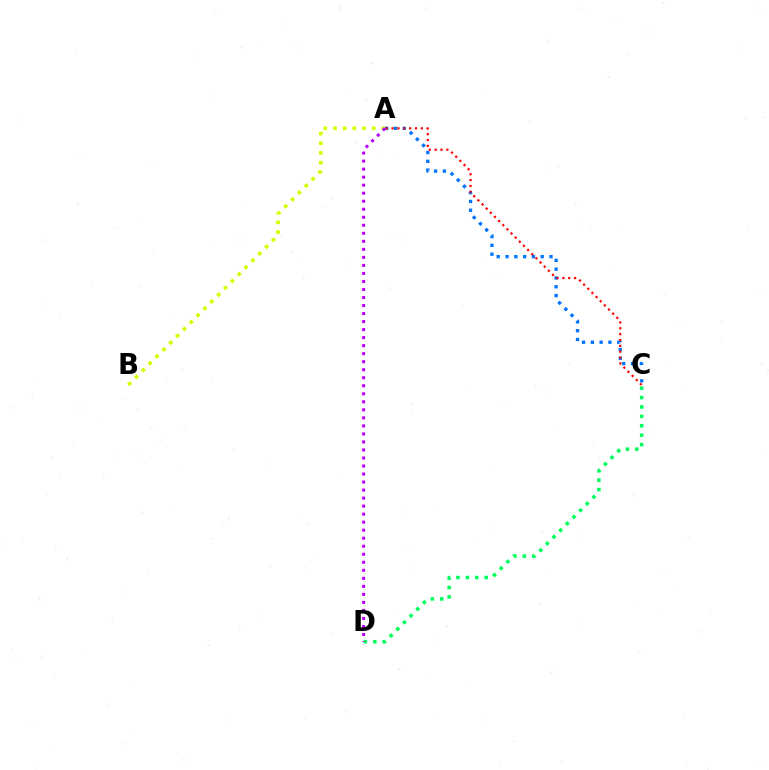{('A', 'C'): [{'color': '#0074ff', 'line_style': 'dotted', 'thickness': 2.39}, {'color': '#ff0000', 'line_style': 'dotted', 'thickness': 1.59}], ('C', 'D'): [{'color': '#00ff5c', 'line_style': 'dotted', 'thickness': 2.56}], ('A', 'B'): [{'color': '#d1ff00', 'line_style': 'dotted', 'thickness': 2.63}], ('A', 'D'): [{'color': '#b900ff', 'line_style': 'dotted', 'thickness': 2.18}]}